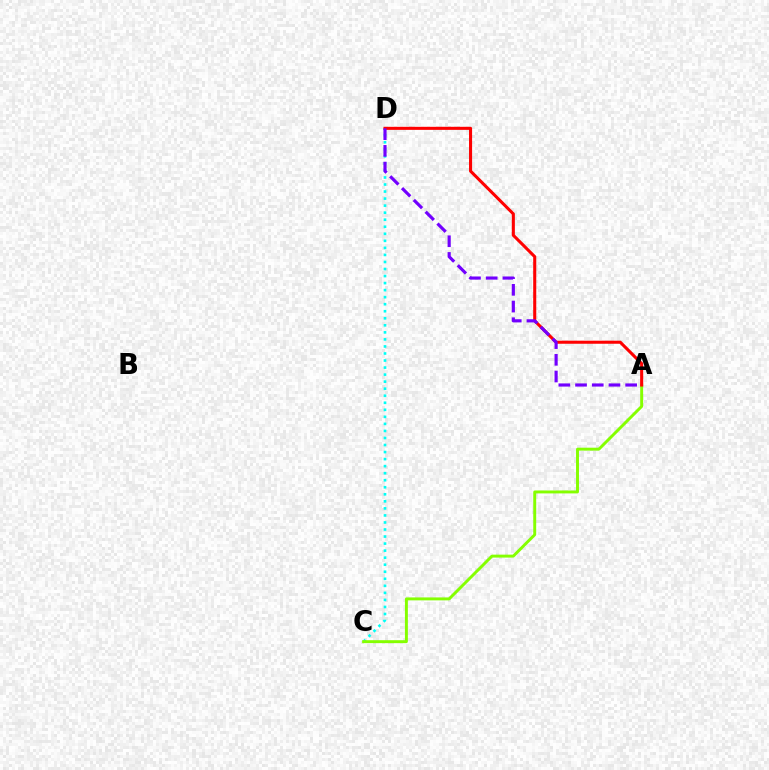{('C', 'D'): [{'color': '#00fff6', 'line_style': 'dotted', 'thickness': 1.91}], ('A', 'C'): [{'color': '#84ff00', 'line_style': 'solid', 'thickness': 2.11}], ('A', 'D'): [{'color': '#ff0000', 'line_style': 'solid', 'thickness': 2.21}, {'color': '#7200ff', 'line_style': 'dashed', 'thickness': 2.27}]}